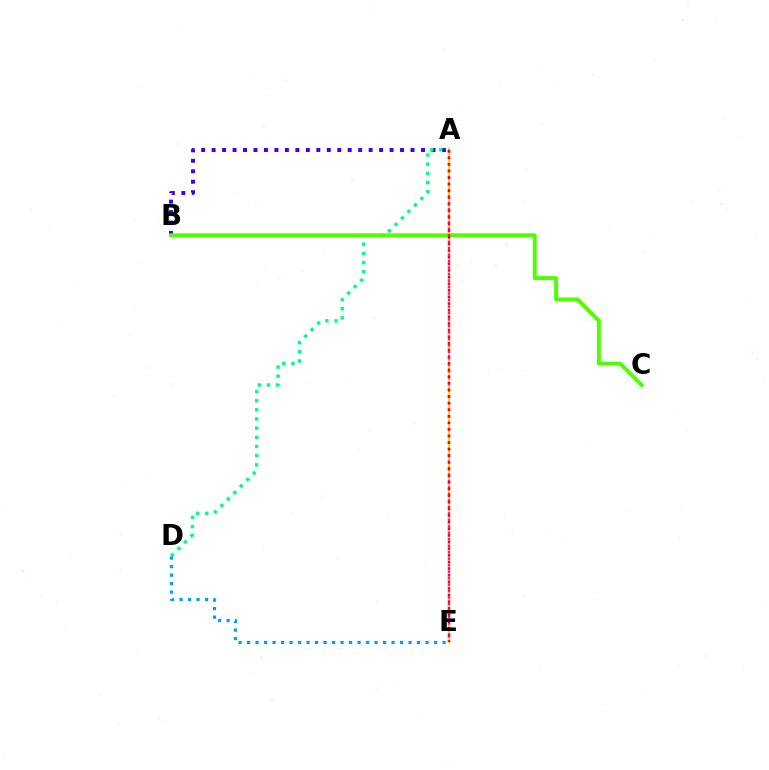{('A', 'B'): [{'color': '#3700ff', 'line_style': 'dotted', 'thickness': 2.84}], ('A', 'E'): [{'color': '#ffd500', 'line_style': 'solid', 'thickness': 1.51}, {'color': '#ff00ed', 'line_style': 'dotted', 'thickness': 1.76}, {'color': '#ff0000', 'line_style': 'dotted', 'thickness': 1.8}], ('A', 'D'): [{'color': '#00ff86', 'line_style': 'dotted', 'thickness': 2.49}], ('B', 'C'): [{'color': '#4fff00', 'line_style': 'solid', 'thickness': 2.82}], ('D', 'E'): [{'color': '#009eff', 'line_style': 'dotted', 'thickness': 2.31}]}